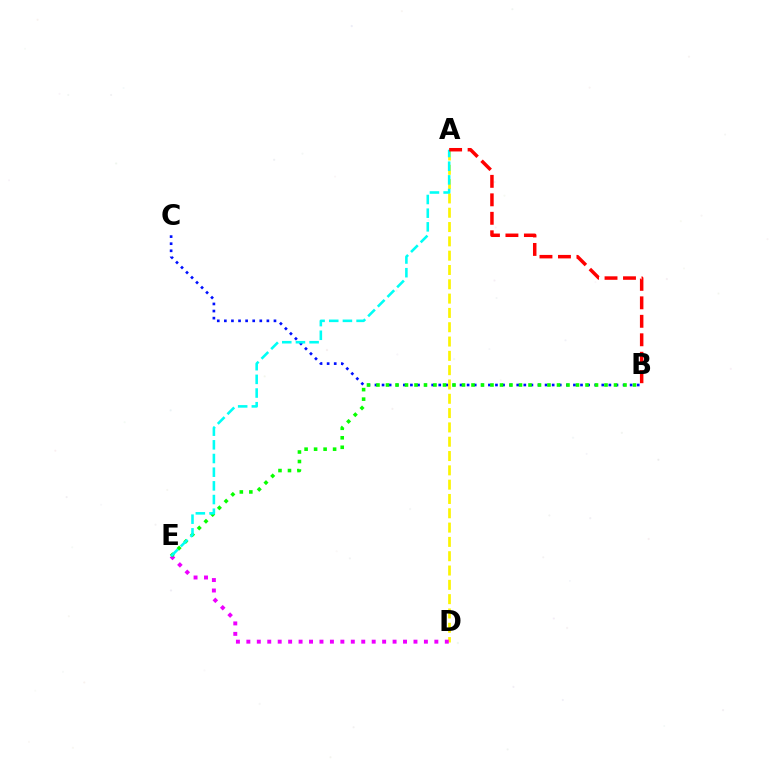{('B', 'C'): [{'color': '#0010ff', 'line_style': 'dotted', 'thickness': 1.93}], ('A', 'D'): [{'color': '#fcf500', 'line_style': 'dashed', 'thickness': 1.94}], ('D', 'E'): [{'color': '#ee00ff', 'line_style': 'dotted', 'thickness': 2.84}], ('B', 'E'): [{'color': '#08ff00', 'line_style': 'dotted', 'thickness': 2.58}], ('A', 'E'): [{'color': '#00fff6', 'line_style': 'dashed', 'thickness': 1.86}], ('A', 'B'): [{'color': '#ff0000', 'line_style': 'dashed', 'thickness': 2.51}]}